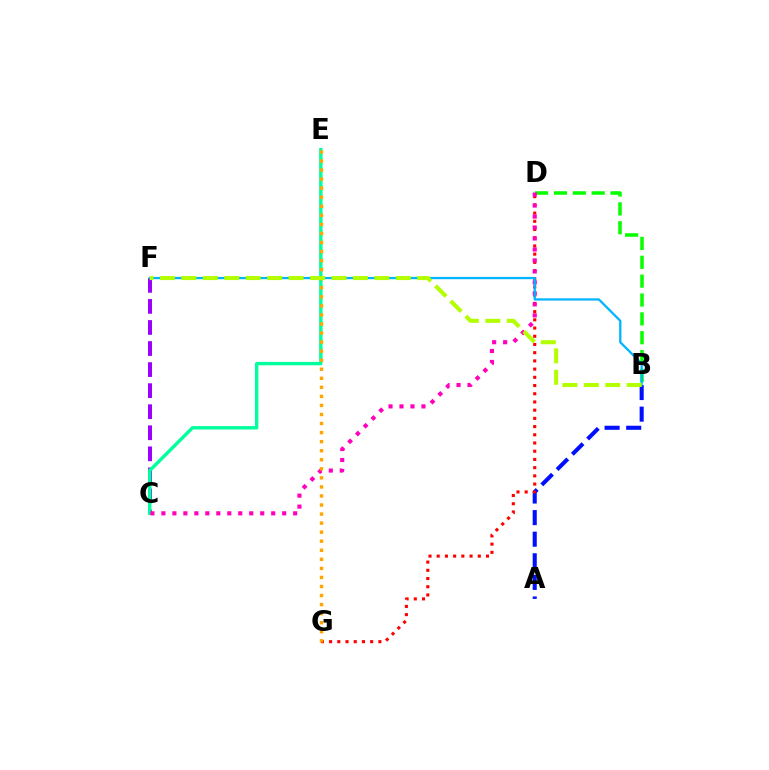{('A', 'B'): [{'color': '#0010ff', 'line_style': 'dashed', 'thickness': 2.93}], ('C', 'F'): [{'color': '#9b00ff', 'line_style': 'dashed', 'thickness': 2.86}], ('D', 'G'): [{'color': '#ff0000', 'line_style': 'dotted', 'thickness': 2.23}], ('C', 'E'): [{'color': '#00ff9d', 'line_style': 'solid', 'thickness': 2.45}], ('B', 'D'): [{'color': '#08ff00', 'line_style': 'dashed', 'thickness': 2.56}], ('C', 'D'): [{'color': '#ff00bd', 'line_style': 'dotted', 'thickness': 2.98}], ('E', 'G'): [{'color': '#ffa500', 'line_style': 'dotted', 'thickness': 2.46}], ('B', 'F'): [{'color': '#00b5ff', 'line_style': 'solid', 'thickness': 1.64}, {'color': '#b3ff00', 'line_style': 'dashed', 'thickness': 2.91}]}